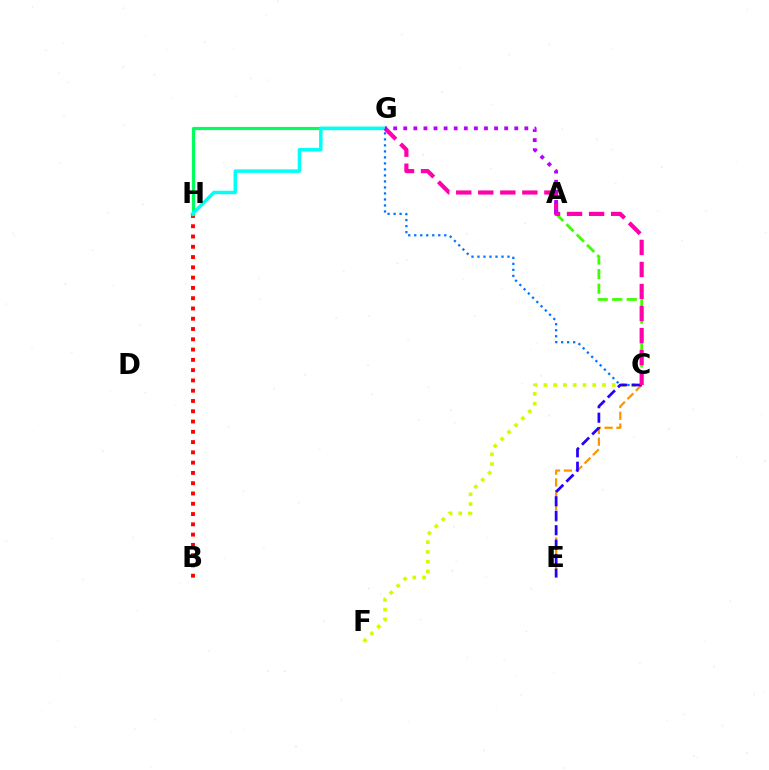{('C', 'F'): [{'color': '#d1ff00', 'line_style': 'dotted', 'thickness': 2.65}], ('B', 'H'): [{'color': '#ff0000', 'line_style': 'dotted', 'thickness': 2.79}], ('C', 'G'): [{'color': '#0074ff', 'line_style': 'dotted', 'thickness': 1.63}, {'color': '#ff00ac', 'line_style': 'dashed', 'thickness': 2.99}], ('G', 'H'): [{'color': '#00ff5c', 'line_style': 'solid', 'thickness': 2.29}, {'color': '#00fff6', 'line_style': 'solid', 'thickness': 2.52}], ('A', 'C'): [{'color': '#3dff00', 'line_style': 'dashed', 'thickness': 1.98}], ('C', 'E'): [{'color': '#ff9400', 'line_style': 'dashed', 'thickness': 1.61}, {'color': '#2500ff', 'line_style': 'dashed', 'thickness': 1.97}], ('A', 'G'): [{'color': '#b900ff', 'line_style': 'dotted', 'thickness': 2.74}]}